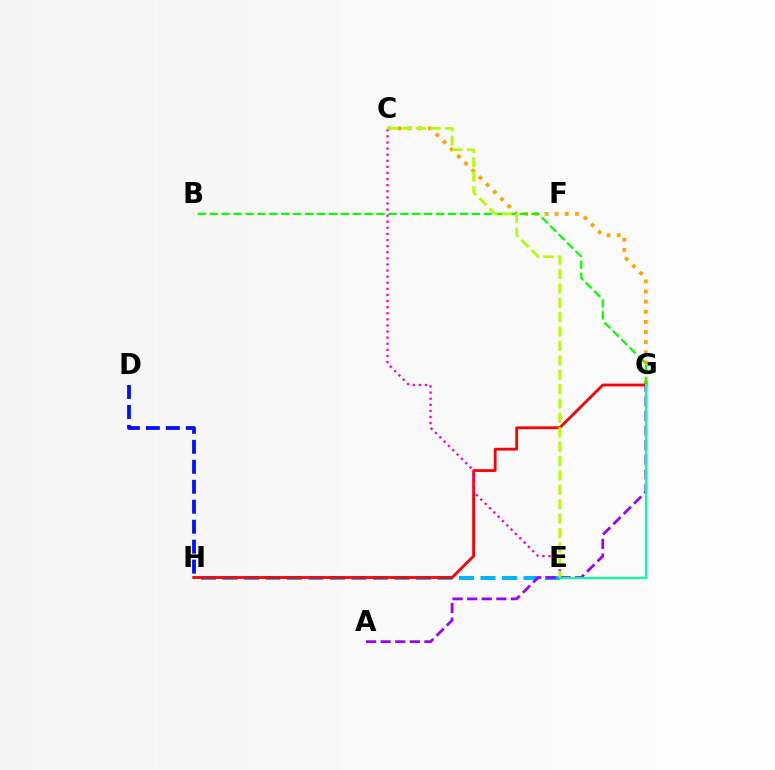{('E', 'H'): [{'color': '#00b5ff', 'line_style': 'dashed', 'thickness': 2.92}], ('A', 'G'): [{'color': '#9b00ff', 'line_style': 'dashed', 'thickness': 1.98}], ('C', 'G'): [{'color': '#ffa500', 'line_style': 'dotted', 'thickness': 2.75}], ('B', 'G'): [{'color': '#08ff00', 'line_style': 'dashed', 'thickness': 1.62}], ('G', 'H'): [{'color': '#ff0000', 'line_style': 'solid', 'thickness': 2.02}], ('D', 'H'): [{'color': '#0010ff', 'line_style': 'dashed', 'thickness': 2.71}], ('C', 'E'): [{'color': '#ff00bd', 'line_style': 'dotted', 'thickness': 1.66}, {'color': '#b3ff00', 'line_style': 'dashed', 'thickness': 1.95}], ('E', 'G'): [{'color': '#00ff9d', 'line_style': 'solid', 'thickness': 1.59}]}